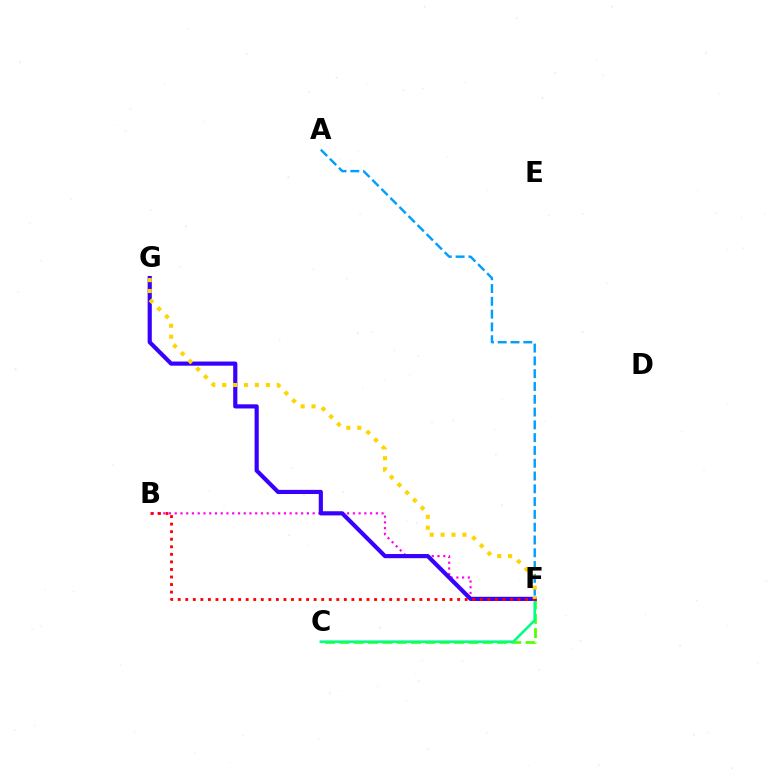{('B', 'F'): [{'color': '#ff00ed', 'line_style': 'dotted', 'thickness': 1.56}, {'color': '#ff0000', 'line_style': 'dotted', 'thickness': 2.05}], ('C', 'F'): [{'color': '#4fff00', 'line_style': 'dashed', 'thickness': 1.94}, {'color': '#00ff86', 'line_style': 'solid', 'thickness': 1.87}], ('F', 'G'): [{'color': '#3700ff', 'line_style': 'solid', 'thickness': 2.99}, {'color': '#ffd500', 'line_style': 'dotted', 'thickness': 2.96}], ('A', 'F'): [{'color': '#009eff', 'line_style': 'dashed', 'thickness': 1.74}]}